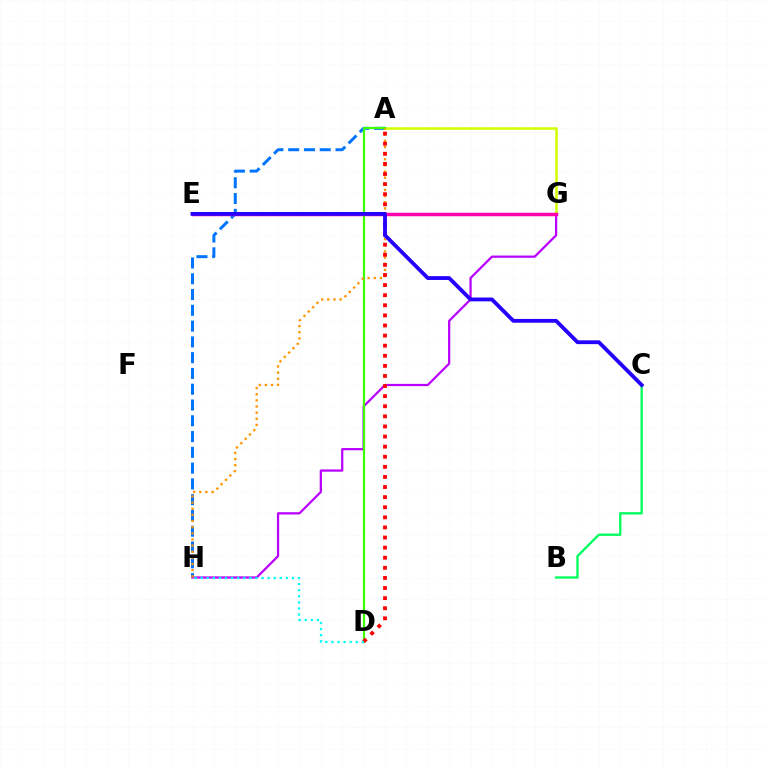{('A', 'H'): [{'color': '#0074ff', 'line_style': 'dashed', 'thickness': 2.14}, {'color': '#ff9400', 'line_style': 'dotted', 'thickness': 1.67}], ('G', 'H'): [{'color': '#b900ff', 'line_style': 'solid', 'thickness': 1.62}], ('A', 'G'): [{'color': '#d1ff00', 'line_style': 'solid', 'thickness': 1.82}], ('A', 'D'): [{'color': '#3dff00', 'line_style': 'solid', 'thickness': 1.59}, {'color': '#ff0000', 'line_style': 'dotted', 'thickness': 2.74}], ('E', 'G'): [{'color': '#ff00ac', 'line_style': 'solid', 'thickness': 2.5}], ('B', 'C'): [{'color': '#00ff5c', 'line_style': 'solid', 'thickness': 1.67}], ('D', 'H'): [{'color': '#00fff6', 'line_style': 'dotted', 'thickness': 1.65}], ('C', 'E'): [{'color': '#2500ff', 'line_style': 'solid', 'thickness': 2.75}]}